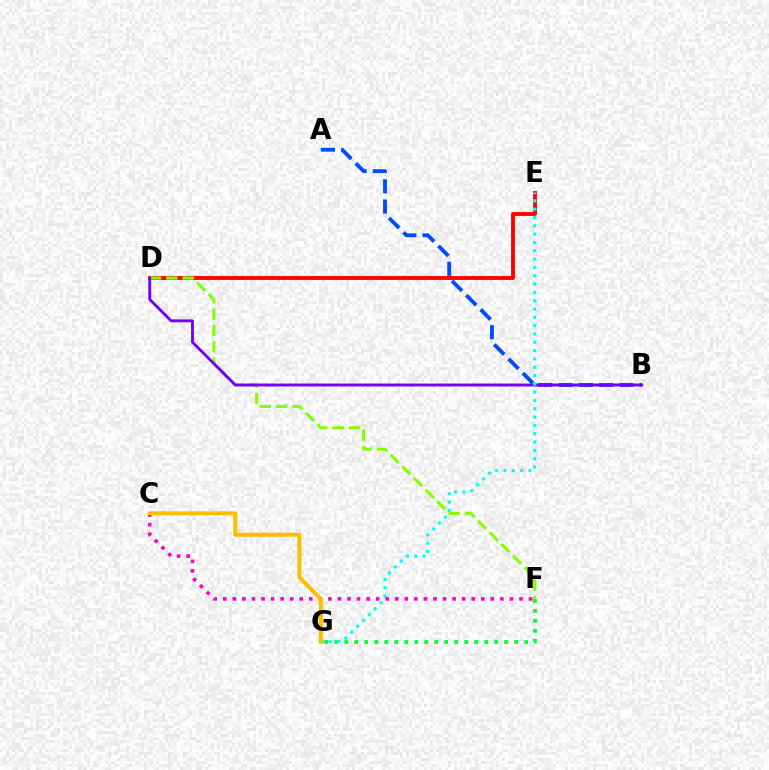{('A', 'B'): [{'color': '#004bff', 'line_style': 'dashed', 'thickness': 2.75}], ('D', 'E'): [{'color': '#ff0000', 'line_style': 'solid', 'thickness': 2.77}], ('F', 'G'): [{'color': '#00ff39', 'line_style': 'dotted', 'thickness': 2.72}], ('D', 'F'): [{'color': '#84ff00', 'line_style': 'dashed', 'thickness': 2.23}], ('B', 'D'): [{'color': '#7200ff', 'line_style': 'solid', 'thickness': 2.08}], ('E', 'G'): [{'color': '#00fff6', 'line_style': 'dotted', 'thickness': 2.26}], ('C', 'F'): [{'color': '#ff00cf', 'line_style': 'dotted', 'thickness': 2.6}], ('C', 'G'): [{'color': '#ffbd00', 'line_style': 'solid', 'thickness': 2.87}]}